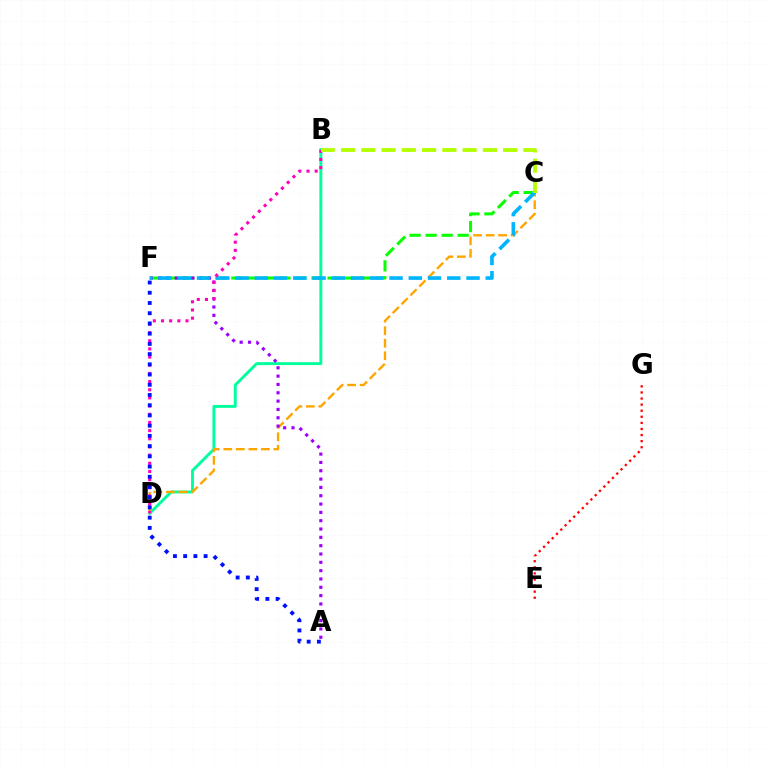{('C', 'F'): [{'color': '#08ff00', 'line_style': 'dashed', 'thickness': 2.18}, {'color': '#00b5ff', 'line_style': 'dashed', 'thickness': 2.61}], ('B', 'D'): [{'color': '#00ff9d', 'line_style': 'solid', 'thickness': 2.1}, {'color': '#ff00bd', 'line_style': 'dotted', 'thickness': 2.22}], ('C', 'D'): [{'color': '#ffa500', 'line_style': 'dashed', 'thickness': 1.7}], ('A', 'F'): [{'color': '#9b00ff', 'line_style': 'dotted', 'thickness': 2.26}, {'color': '#0010ff', 'line_style': 'dotted', 'thickness': 2.78}], ('E', 'G'): [{'color': '#ff0000', 'line_style': 'dotted', 'thickness': 1.65}], ('B', 'C'): [{'color': '#b3ff00', 'line_style': 'dashed', 'thickness': 2.75}]}